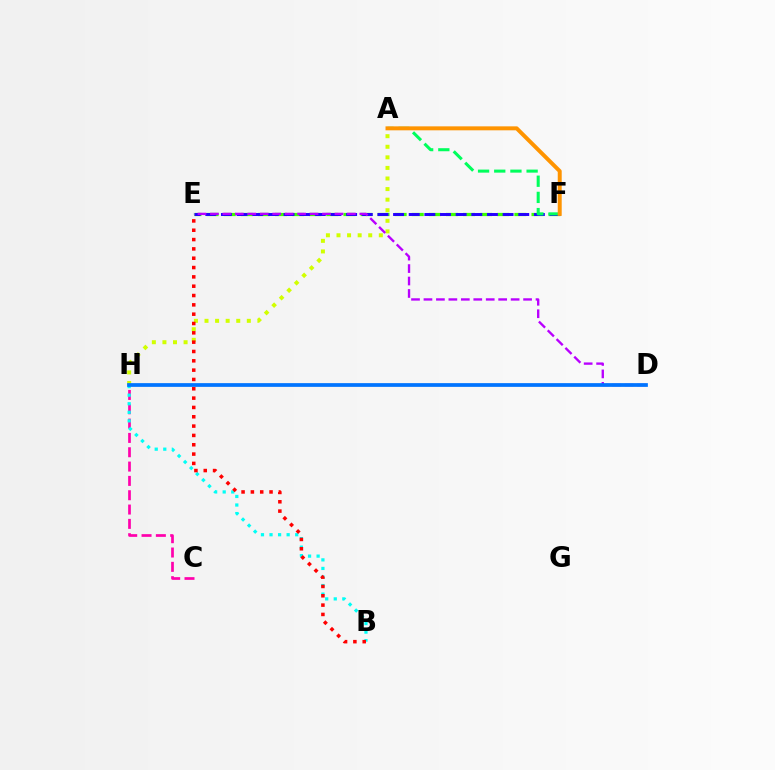{('A', 'H'): [{'color': '#d1ff00', 'line_style': 'dotted', 'thickness': 2.87}], ('E', 'F'): [{'color': '#3dff00', 'line_style': 'dashed', 'thickness': 2.32}, {'color': '#2500ff', 'line_style': 'dashed', 'thickness': 2.13}], ('C', 'H'): [{'color': '#ff00ac', 'line_style': 'dashed', 'thickness': 1.95}], ('A', 'F'): [{'color': '#00ff5c', 'line_style': 'dashed', 'thickness': 2.2}, {'color': '#ff9400', 'line_style': 'solid', 'thickness': 2.85}], ('B', 'H'): [{'color': '#00fff6', 'line_style': 'dotted', 'thickness': 2.33}], ('D', 'E'): [{'color': '#b900ff', 'line_style': 'dashed', 'thickness': 1.69}], ('B', 'E'): [{'color': '#ff0000', 'line_style': 'dotted', 'thickness': 2.53}], ('D', 'H'): [{'color': '#0074ff', 'line_style': 'solid', 'thickness': 2.68}]}